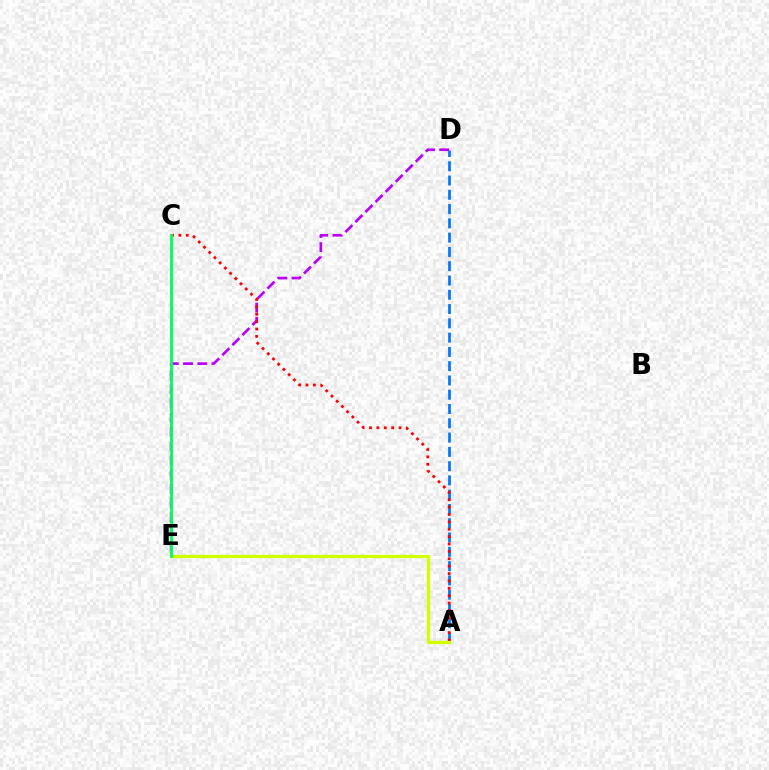{('A', 'D'): [{'color': '#0074ff', 'line_style': 'dashed', 'thickness': 1.94}], ('D', 'E'): [{'color': '#b900ff', 'line_style': 'dashed', 'thickness': 1.93}], ('A', 'C'): [{'color': '#ff0000', 'line_style': 'dotted', 'thickness': 2.01}], ('A', 'E'): [{'color': '#d1ff00', 'line_style': 'solid', 'thickness': 2.34}], ('C', 'E'): [{'color': '#00ff5c', 'line_style': 'solid', 'thickness': 2.06}]}